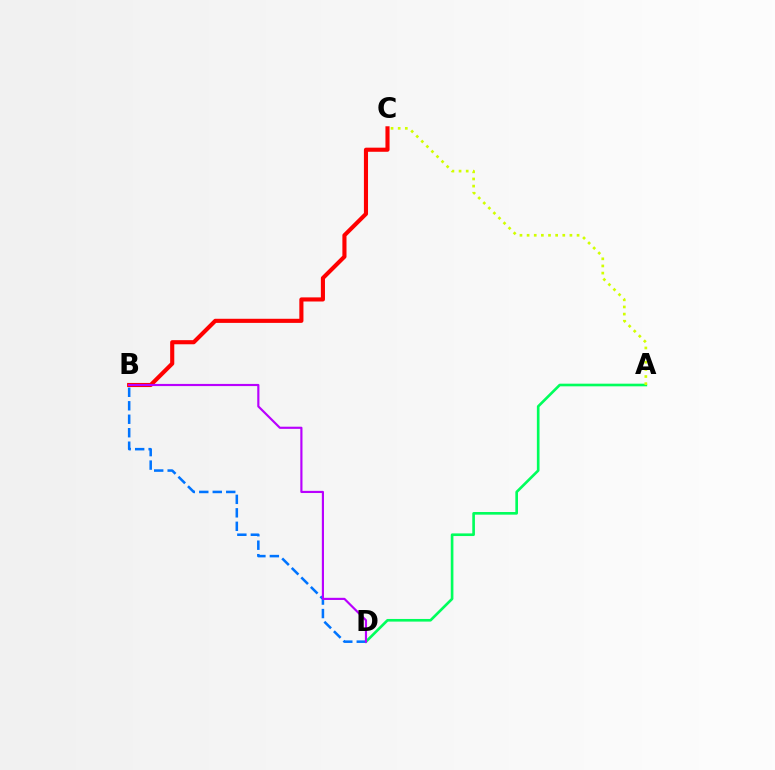{('B', 'C'): [{'color': '#ff0000', 'line_style': 'solid', 'thickness': 2.96}], ('A', 'D'): [{'color': '#00ff5c', 'line_style': 'solid', 'thickness': 1.9}], ('B', 'D'): [{'color': '#0074ff', 'line_style': 'dashed', 'thickness': 1.83}, {'color': '#b900ff', 'line_style': 'solid', 'thickness': 1.55}], ('A', 'C'): [{'color': '#d1ff00', 'line_style': 'dotted', 'thickness': 1.94}]}